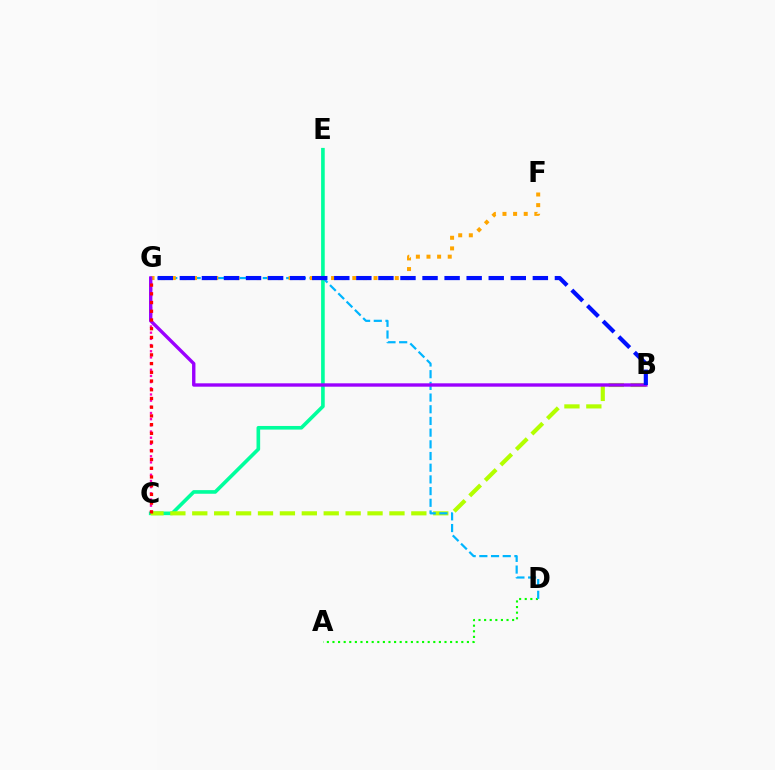{('C', 'E'): [{'color': '#00ff9d', 'line_style': 'solid', 'thickness': 2.61}], ('C', 'G'): [{'color': '#ff00bd', 'line_style': 'dotted', 'thickness': 1.68}, {'color': '#ff0000', 'line_style': 'dotted', 'thickness': 2.37}], ('A', 'D'): [{'color': '#08ff00', 'line_style': 'dotted', 'thickness': 1.52}], ('B', 'C'): [{'color': '#b3ff00', 'line_style': 'dashed', 'thickness': 2.98}], ('D', 'G'): [{'color': '#00b5ff', 'line_style': 'dashed', 'thickness': 1.59}], ('F', 'G'): [{'color': '#ffa500', 'line_style': 'dotted', 'thickness': 2.89}], ('B', 'G'): [{'color': '#9b00ff', 'line_style': 'solid', 'thickness': 2.43}, {'color': '#0010ff', 'line_style': 'dashed', 'thickness': 3.0}]}